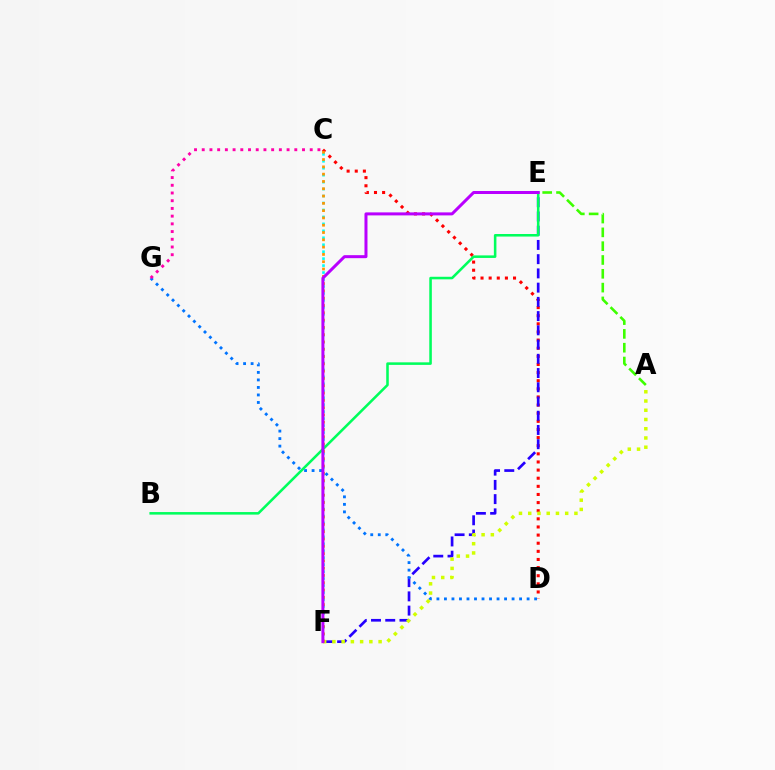{('C', 'D'): [{'color': '#ff0000', 'line_style': 'dotted', 'thickness': 2.21}], ('E', 'F'): [{'color': '#2500ff', 'line_style': 'dashed', 'thickness': 1.93}, {'color': '#b900ff', 'line_style': 'solid', 'thickness': 2.16}], ('C', 'F'): [{'color': '#00fff6', 'line_style': 'dotted', 'thickness': 1.89}, {'color': '#ff9400', 'line_style': 'dotted', 'thickness': 1.98}], ('A', 'F'): [{'color': '#d1ff00', 'line_style': 'dotted', 'thickness': 2.51}], ('A', 'E'): [{'color': '#3dff00', 'line_style': 'dashed', 'thickness': 1.88}], ('D', 'G'): [{'color': '#0074ff', 'line_style': 'dotted', 'thickness': 2.04}], ('C', 'G'): [{'color': '#ff00ac', 'line_style': 'dotted', 'thickness': 2.1}], ('B', 'E'): [{'color': '#00ff5c', 'line_style': 'solid', 'thickness': 1.84}]}